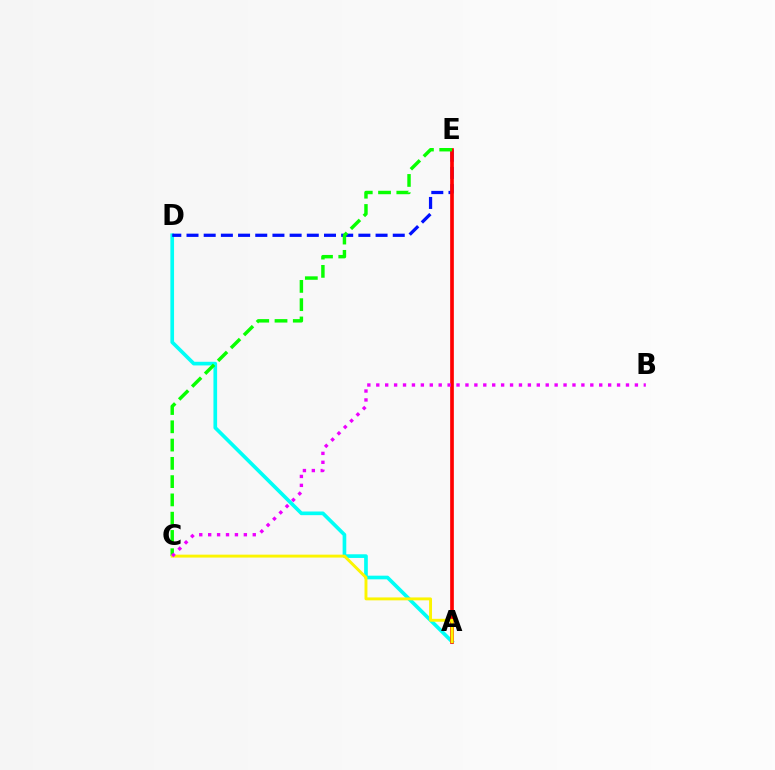{('A', 'D'): [{'color': '#00fff6', 'line_style': 'solid', 'thickness': 2.64}], ('D', 'E'): [{'color': '#0010ff', 'line_style': 'dashed', 'thickness': 2.33}], ('A', 'E'): [{'color': '#ff0000', 'line_style': 'solid', 'thickness': 2.65}], ('C', 'E'): [{'color': '#08ff00', 'line_style': 'dashed', 'thickness': 2.48}], ('A', 'C'): [{'color': '#fcf500', 'line_style': 'solid', 'thickness': 2.1}], ('B', 'C'): [{'color': '#ee00ff', 'line_style': 'dotted', 'thickness': 2.42}]}